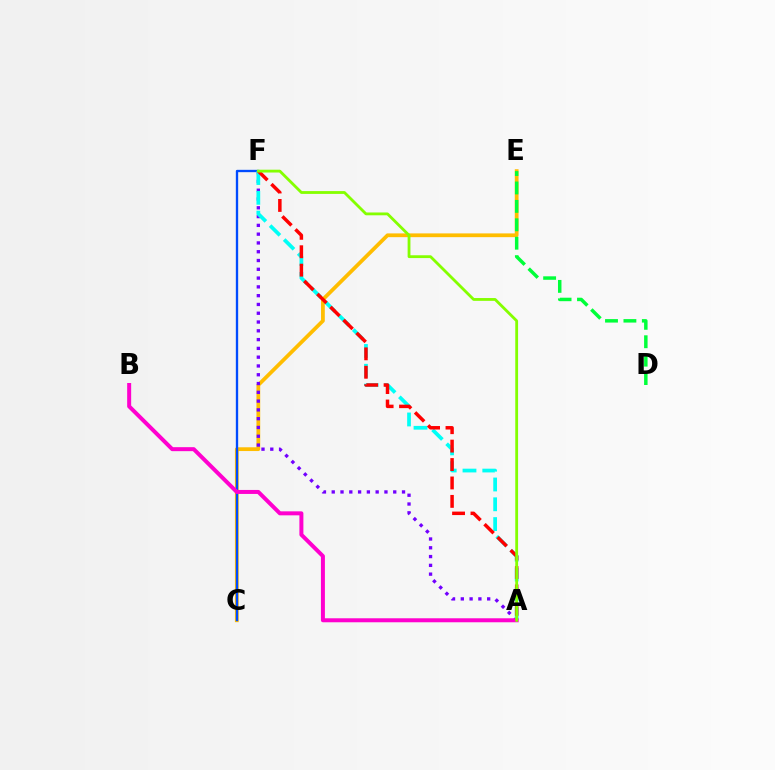{('C', 'E'): [{'color': '#ffbd00', 'line_style': 'solid', 'thickness': 2.71}], ('C', 'F'): [{'color': '#004bff', 'line_style': 'solid', 'thickness': 1.68}], ('A', 'F'): [{'color': '#7200ff', 'line_style': 'dotted', 'thickness': 2.39}, {'color': '#00fff6', 'line_style': 'dashed', 'thickness': 2.69}, {'color': '#ff0000', 'line_style': 'dashed', 'thickness': 2.5}, {'color': '#84ff00', 'line_style': 'solid', 'thickness': 2.03}], ('A', 'B'): [{'color': '#ff00cf', 'line_style': 'solid', 'thickness': 2.87}], ('D', 'E'): [{'color': '#00ff39', 'line_style': 'dashed', 'thickness': 2.5}]}